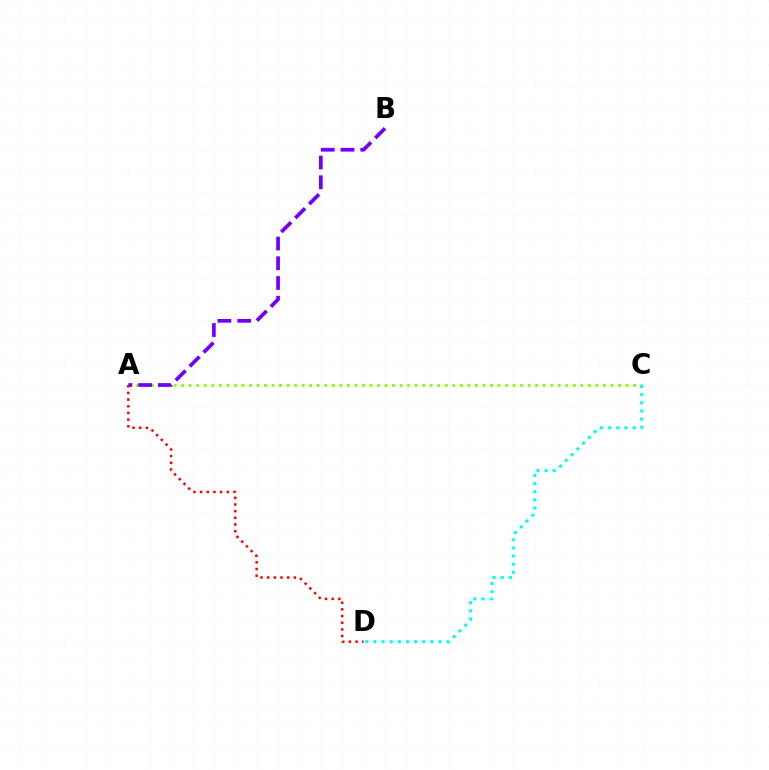{('A', 'C'): [{'color': '#84ff00', 'line_style': 'dotted', 'thickness': 2.05}], ('A', 'B'): [{'color': '#7200ff', 'line_style': 'dashed', 'thickness': 2.68}], ('C', 'D'): [{'color': '#00fff6', 'line_style': 'dotted', 'thickness': 2.21}], ('A', 'D'): [{'color': '#ff0000', 'line_style': 'dotted', 'thickness': 1.81}]}